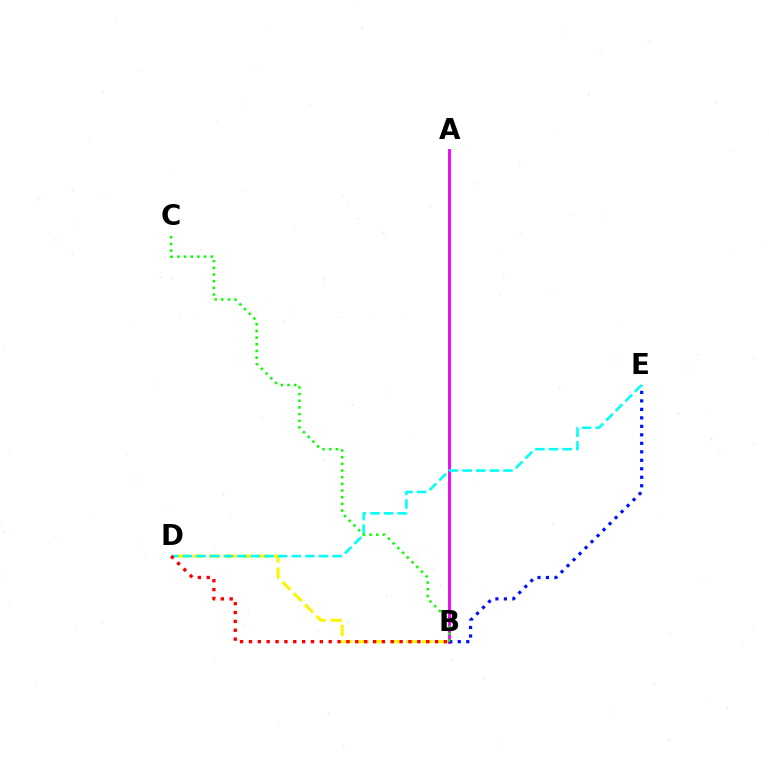{('B', 'D'): [{'color': '#fcf500', 'line_style': 'dashed', 'thickness': 2.18}, {'color': '#ff0000', 'line_style': 'dotted', 'thickness': 2.41}], ('A', 'B'): [{'color': '#ee00ff', 'line_style': 'solid', 'thickness': 2.03}], ('B', 'E'): [{'color': '#0010ff', 'line_style': 'dotted', 'thickness': 2.31}], ('D', 'E'): [{'color': '#00fff6', 'line_style': 'dashed', 'thickness': 1.85}], ('B', 'C'): [{'color': '#08ff00', 'line_style': 'dotted', 'thickness': 1.81}]}